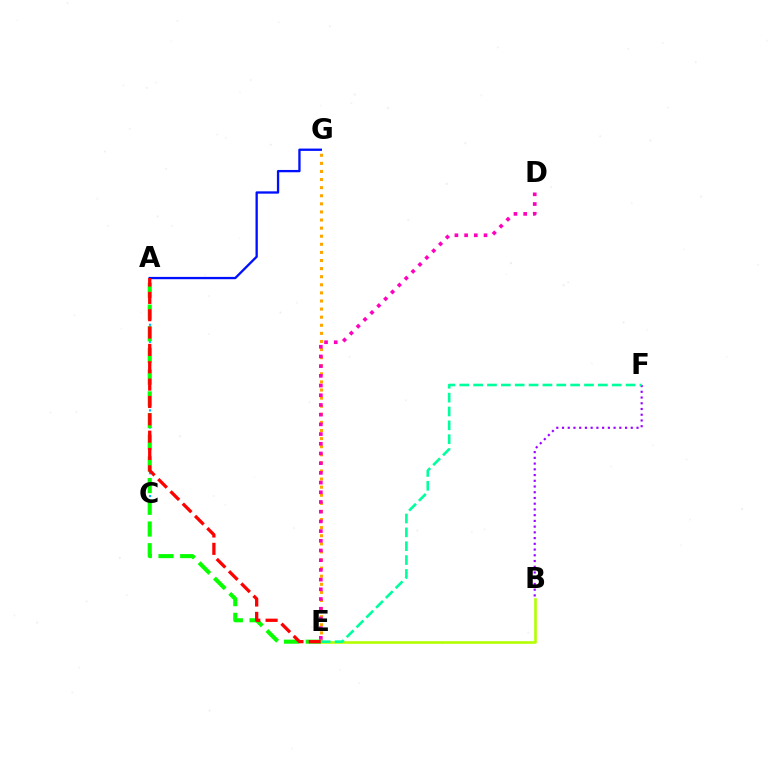{('B', 'F'): [{'color': '#9b00ff', 'line_style': 'dotted', 'thickness': 1.56}], ('B', 'E'): [{'color': '#b3ff00', 'line_style': 'solid', 'thickness': 1.88}], ('E', 'G'): [{'color': '#ffa500', 'line_style': 'dotted', 'thickness': 2.2}], ('A', 'C'): [{'color': '#00b5ff', 'line_style': 'dotted', 'thickness': 1.55}], ('A', 'G'): [{'color': '#0010ff', 'line_style': 'solid', 'thickness': 1.66}], ('A', 'E'): [{'color': '#08ff00', 'line_style': 'dashed', 'thickness': 2.95}, {'color': '#ff0000', 'line_style': 'dashed', 'thickness': 2.36}], ('E', 'F'): [{'color': '#00ff9d', 'line_style': 'dashed', 'thickness': 1.88}], ('D', 'E'): [{'color': '#ff00bd', 'line_style': 'dotted', 'thickness': 2.64}]}